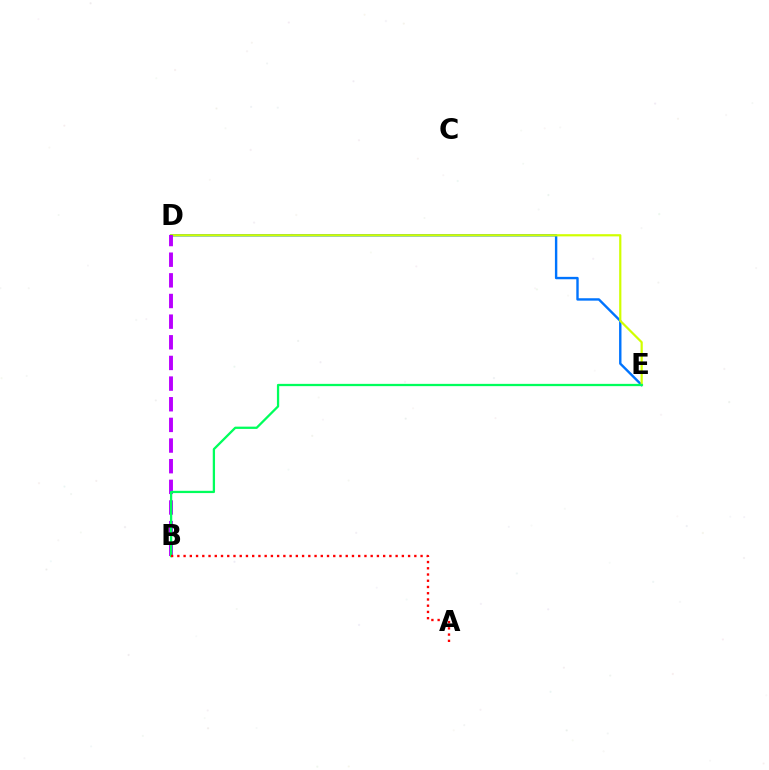{('D', 'E'): [{'color': '#0074ff', 'line_style': 'solid', 'thickness': 1.73}, {'color': '#d1ff00', 'line_style': 'solid', 'thickness': 1.59}], ('B', 'D'): [{'color': '#b900ff', 'line_style': 'dashed', 'thickness': 2.81}], ('B', 'E'): [{'color': '#00ff5c', 'line_style': 'solid', 'thickness': 1.64}], ('A', 'B'): [{'color': '#ff0000', 'line_style': 'dotted', 'thickness': 1.69}]}